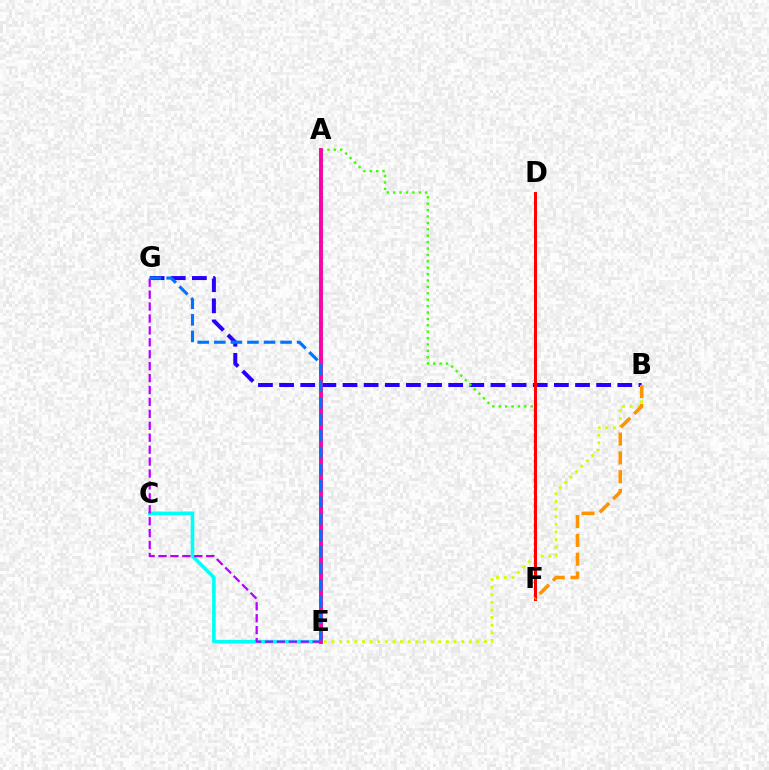{('A', 'E'): [{'color': '#00ff5c', 'line_style': 'solid', 'thickness': 2.91}, {'color': '#ff00ac', 'line_style': 'solid', 'thickness': 2.74}], ('C', 'E'): [{'color': '#00fff6', 'line_style': 'solid', 'thickness': 2.6}], ('B', 'G'): [{'color': '#2500ff', 'line_style': 'dashed', 'thickness': 2.87}], ('B', 'E'): [{'color': '#d1ff00', 'line_style': 'dotted', 'thickness': 2.07}], ('E', 'G'): [{'color': '#b900ff', 'line_style': 'dashed', 'thickness': 1.62}, {'color': '#0074ff', 'line_style': 'dashed', 'thickness': 2.25}], ('A', 'F'): [{'color': '#3dff00', 'line_style': 'dotted', 'thickness': 1.74}], ('D', 'F'): [{'color': '#ff0000', 'line_style': 'solid', 'thickness': 2.17}], ('B', 'F'): [{'color': '#ff9400', 'line_style': 'dashed', 'thickness': 2.55}]}